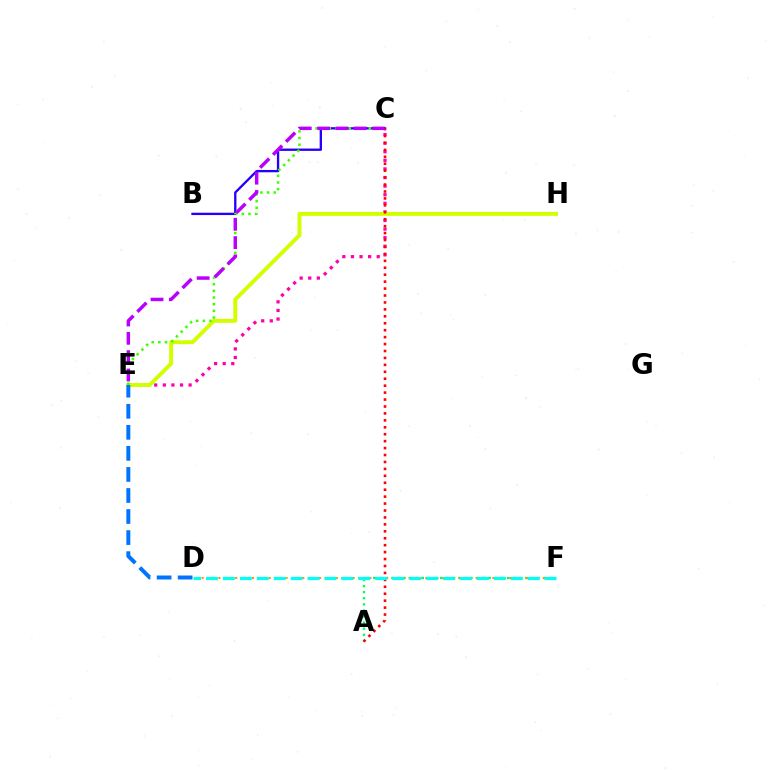{('C', 'E'): [{'color': '#ff00ac', 'line_style': 'dotted', 'thickness': 2.33}, {'color': '#3dff00', 'line_style': 'dotted', 'thickness': 1.81}, {'color': '#b900ff', 'line_style': 'dashed', 'thickness': 2.49}], ('E', 'H'): [{'color': '#d1ff00', 'line_style': 'solid', 'thickness': 2.84}], ('A', 'F'): [{'color': '#00ff5c', 'line_style': 'dotted', 'thickness': 1.65}], ('B', 'C'): [{'color': '#2500ff', 'line_style': 'solid', 'thickness': 1.68}], ('D', 'F'): [{'color': '#ff9400', 'line_style': 'dotted', 'thickness': 1.52}, {'color': '#00fff6', 'line_style': 'dashed', 'thickness': 2.3}], ('D', 'E'): [{'color': '#0074ff', 'line_style': 'dashed', 'thickness': 2.86}], ('A', 'C'): [{'color': '#ff0000', 'line_style': 'dotted', 'thickness': 1.88}]}